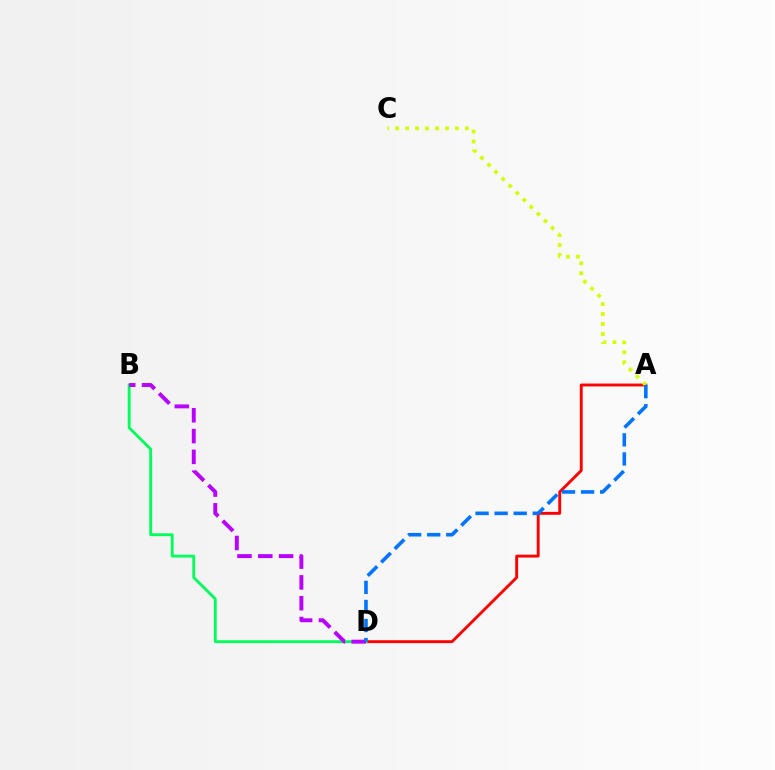{('A', 'D'): [{'color': '#ff0000', 'line_style': 'solid', 'thickness': 2.08}, {'color': '#0074ff', 'line_style': 'dashed', 'thickness': 2.59}], ('B', 'D'): [{'color': '#00ff5c', 'line_style': 'solid', 'thickness': 2.06}, {'color': '#b900ff', 'line_style': 'dashed', 'thickness': 2.83}], ('A', 'C'): [{'color': '#d1ff00', 'line_style': 'dotted', 'thickness': 2.7}]}